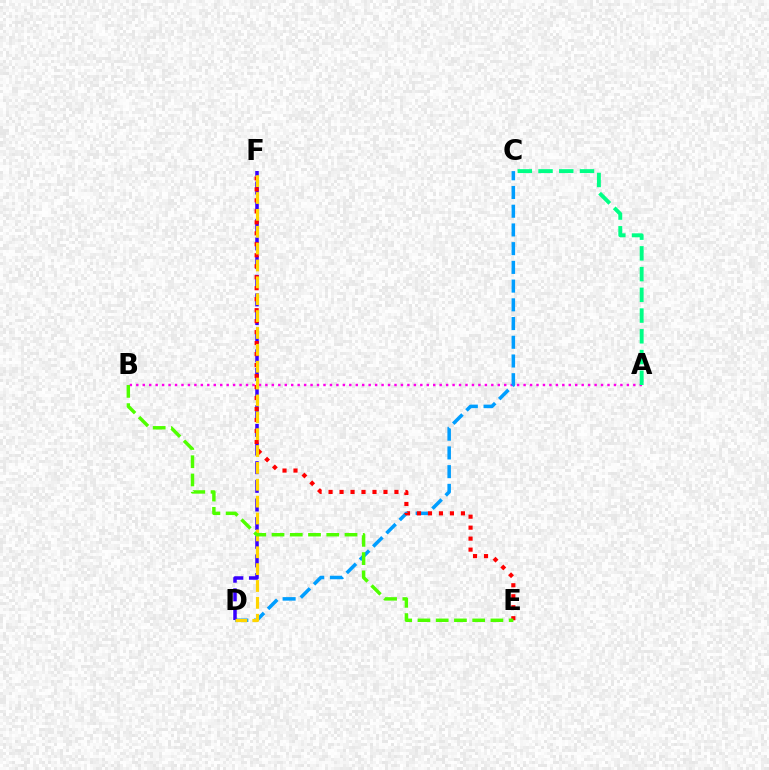{('A', 'B'): [{'color': '#ff00ed', 'line_style': 'dotted', 'thickness': 1.75}], ('C', 'D'): [{'color': '#009eff', 'line_style': 'dashed', 'thickness': 2.54}], ('D', 'F'): [{'color': '#3700ff', 'line_style': 'dashed', 'thickness': 2.53}, {'color': '#ffd500', 'line_style': 'dashed', 'thickness': 2.29}], ('E', 'F'): [{'color': '#ff0000', 'line_style': 'dotted', 'thickness': 2.98}], ('A', 'C'): [{'color': '#00ff86', 'line_style': 'dashed', 'thickness': 2.82}], ('B', 'E'): [{'color': '#4fff00', 'line_style': 'dashed', 'thickness': 2.48}]}